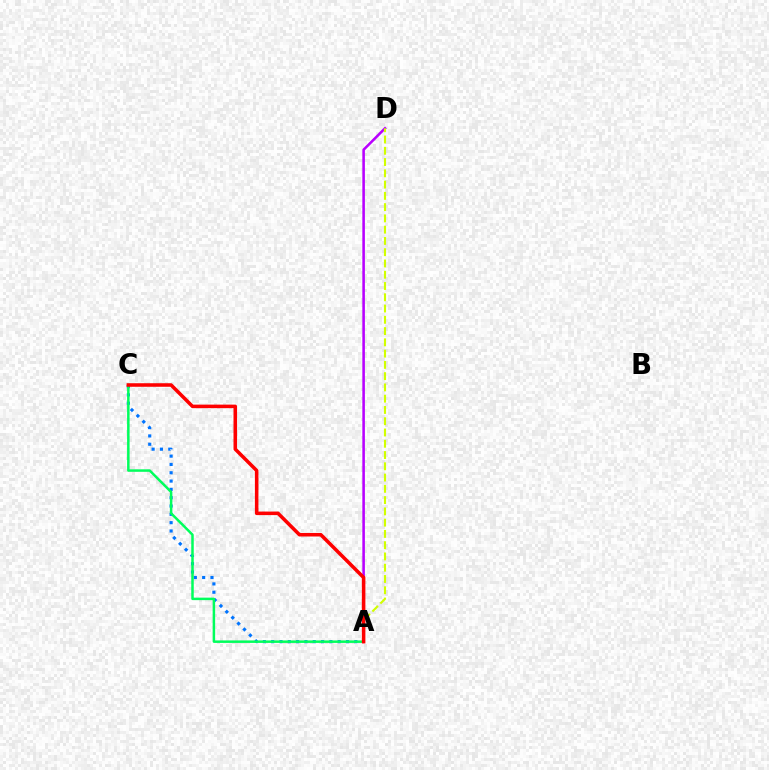{('A', 'D'): [{'color': '#b900ff', 'line_style': 'solid', 'thickness': 1.85}, {'color': '#d1ff00', 'line_style': 'dashed', 'thickness': 1.53}], ('A', 'C'): [{'color': '#0074ff', 'line_style': 'dotted', 'thickness': 2.26}, {'color': '#00ff5c', 'line_style': 'solid', 'thickness': 1.8}, {'color': '#ff0000', 'line_style': 'solid', 'thickness': 2.55}]}